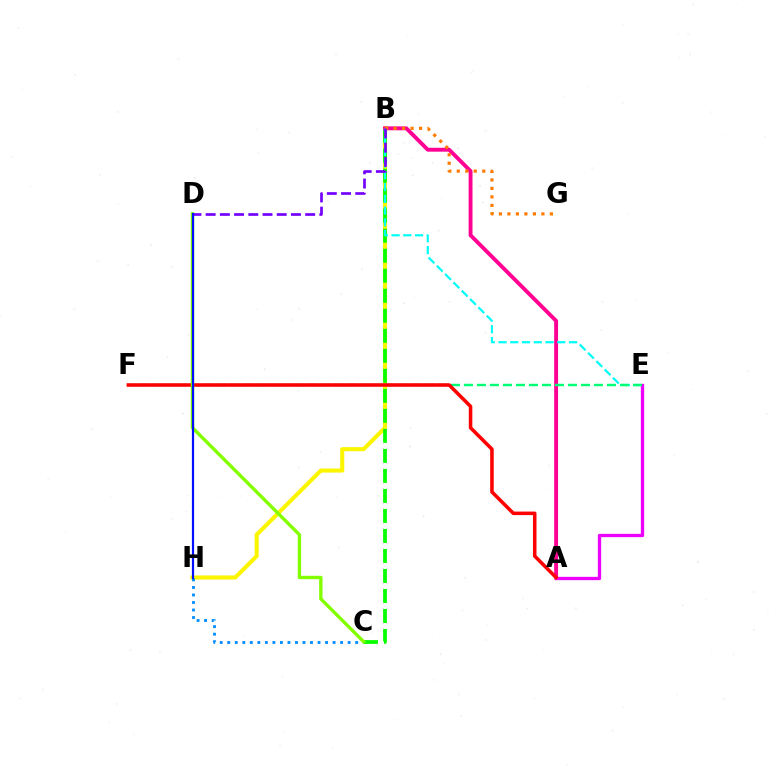{('B', 'H'): [{'color': '#fcf500', 'line_style': 'solid', 'thickness': 2.93}], ('C', 'H'): [{'color': '#008cff', 'line_style': 'dotted', 'thickness': 2.04}], ('B', 'C'): [{'color': '#08ff00', 'line_style': 'dashed', 'thickness': 2.72}], ('A', 'B'): [{'color': '#ff0094', 'line_style': 'solid', 'thickness': 2.8}], ('A', 'E'): [{'color': '#ee00ff', 'line_style': 'solid', 'thickness': 2.38}], ('B', 'E'): [{'color': '#00fff6', 'line_style': 'dashed', 'thickness': 1.6}], ('E', 'F'): [{'color': '#00ff74', 'line_style': 'dashed', 'thickness': 1.77}], ('A', 'F'): [{'color': '#ff0000', 'line_style': 'solid', 'thickness': 2.55}], ('C', 'D'): [{'color': '#84ff00', 'line_style': 'solid', 'thickness': 2.44}], ('B', 'G'): [{'color': '#ff7c00', 'line_style': 'dotted', 'thickness': 2.31}], ('B', 'D'): [{'color': '#7200ff', 'line_style': 'dashed', 'thickness': 1.93}], ('D', 'H'): [{'color': '#0010ff', 'line_style': 'solid', 'thickness': 1.59}]}